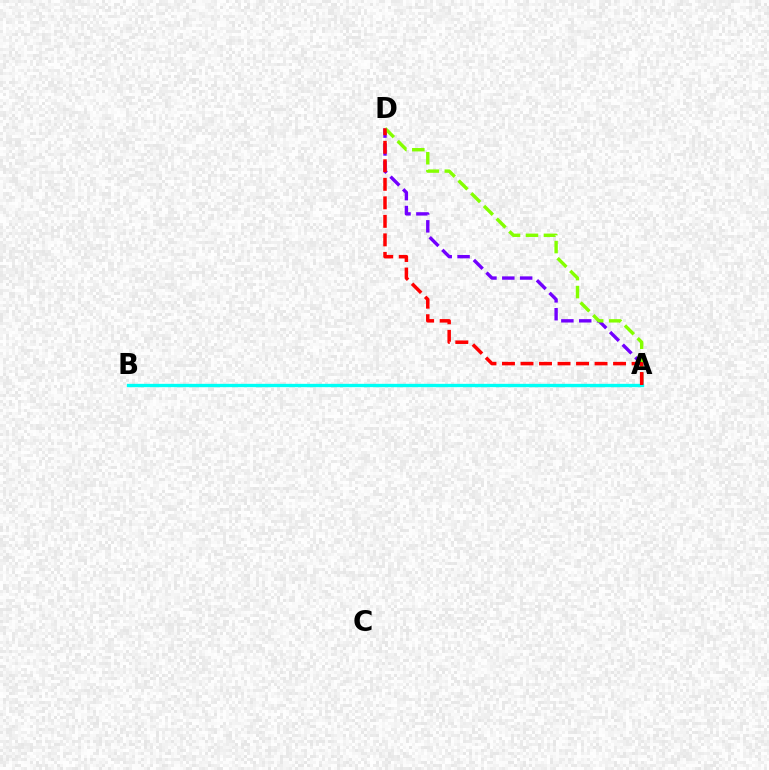{('A', 'D'): [{'color': '#7200ff', 'line_style': 'dashed', 'thickness': 2.43}, {'color': '#84ff00', 'line_style': 'dashed', 'thickness': 2.44}, {'color': '#ff0000', 'line_style': 'dashed', 'thickness': 2.52}], ('A', 'B'): [{'color': '#00fff6', 'line_style': 'solid', 'thickness': 2.4}]}